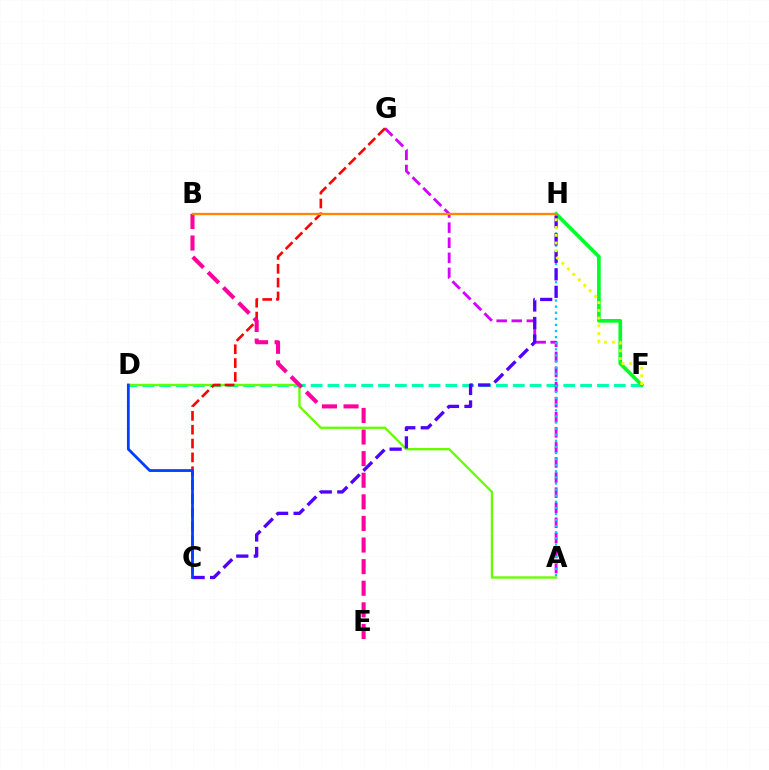{('D', 'F'): [{'color': '#00ffaf', 'line_style': 'dashed', 'thickness': 2.29}], ('A', 'D'): [{'color': '#66ff00', 'line_style': 'solid', 'thickness': 1.67}], ('A', 'G'): [{'color': '#d600ff', 'line_style': 'dashed', 'thickness': 2.05}], ('A', 'H'): [{'color': '#00c7ff', 'line_style': 'dotted', 'thickness': 1.66}], ('F', 'H'): [{'color': '#00ff27', 'line_style': 'solid', 'thickness': 2.65}, {'color': '#eeff00', 'line_style': 'dotted', 'thickness': 2.1}], ('C', 'G'): [{'color': '#ff0000', 'line_style': 'dashed', 'thickness': 1.88}], ('C', 'H'): [{'color': '#4f00ff', 'line_style': 'dashed', 'thickness': 2.38}], ('B', 'E'): [{'color': '#ff00a0', 'line_style': 'dashed', 'thickness': 2.93}], ('C', 'D'): [{'color': '#003fff', 'line_style': 'solid', 'thickness': 2.0}], ('B', 'H'): [{'color': '#ff8800', 'line_style': 'solid', 'thickness': 1.68}]}